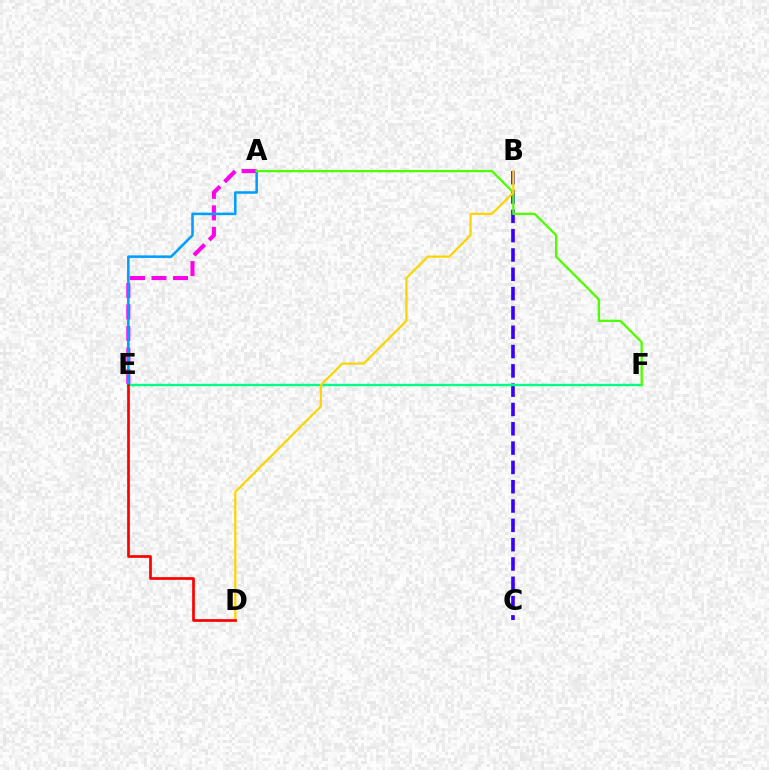{('A', 'E'): [{'color': '#ff00ed', 'line_style': 'dashed', 'thickness': 2.92}, {'color': '#009eff', 'line_style': 'solid', 'thickness': 1.83}], ('B', 'C'): [{'color': '#3700ff', 'line_style': 'dashed', 'thickness': 2.62}], ('E', 'F'): [{'color': '#00ff86', 'line_style': 'solid', 'thickness': 1.69}], ('A', 'F'): [{'color': '#4fff00', 'line_style': 'solid', 'thickness': 1.66}], ('B', 'D'): [{'color': '#ffd500', 'line_style': 'solid', 'thickness': 1.63}], ('D', 'E'): [{'color': '#ff0000', 'line_style': 'solid', 'thickness': 1.95}]}